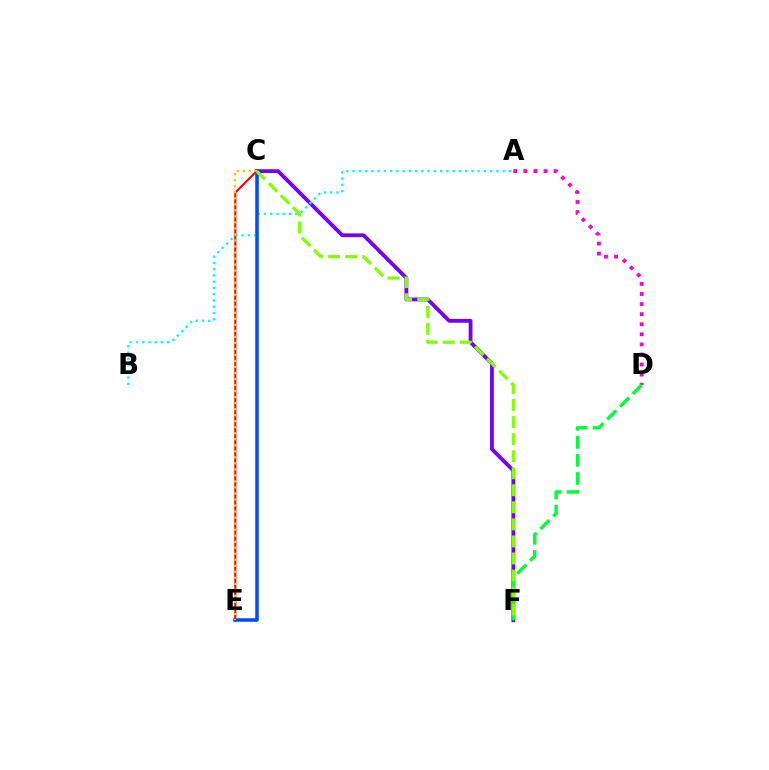{('C', 'E'): [{'color': '#ff0000', 'line_style': 'solid', 'thickness': 1.51}, {'color': '#004bff', 'line_style': 'solid', 'thickness': 2.55}, {'color': '#ffbd00', 'line_style': 'dotted', 'thickness': 1.64}], ('C', 'F'): [{'color': '#7200ff', 'line_style': 'solid', 'thickness': 2.72}, {'color': '#84ff00', 'line_style': 'dashed', 'thickness': 2.32}], ('A', 'B'): [{'color': '#00fff6', 'line_style': 'dotted', 'thickness': 1.7}], ('A', 'D'): [{'color': '#ff00cf', 'line_style': 'dotted', 'thickness': 2.74}], ('D', 'F'): [{'color': '#00ff39', 'line_style': 'dashed', 'thickness': 2.45}]}